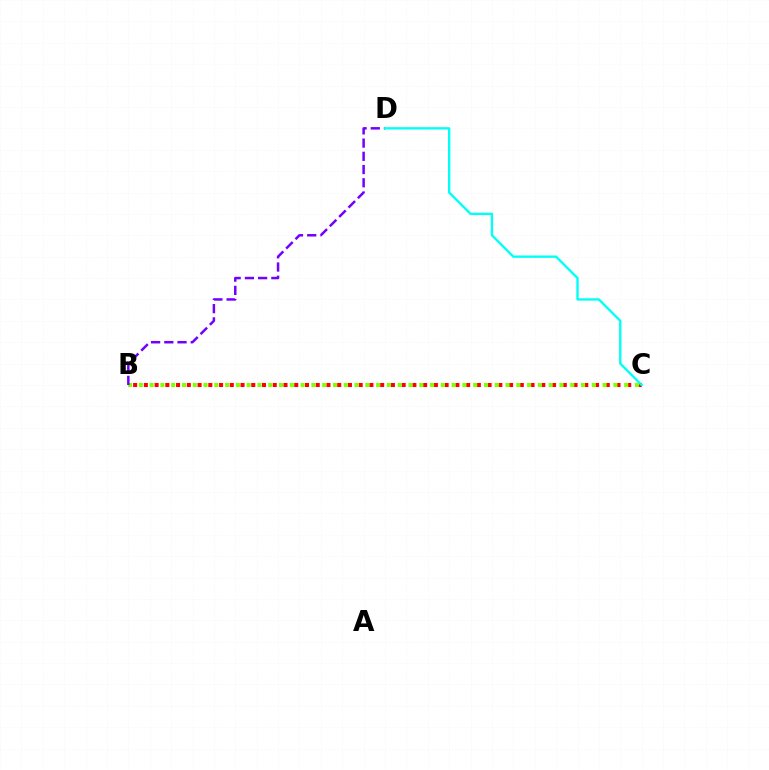{('B', 'C'): [{'color': '#ff0000', 'line_style': 'dotted', 'thickness': 2.92}, {'color': '#84ff00', 'line_style': 'dotted', 'thickness': 2.93}], ('B', 'D'): [{'color': '#7200ff', 'line_style': 'dashed', 'thickness': 1.8}], ('C', 'D'): [{'color': '#00fff6', 'line_style': 'solid', 'thickness': 1.7}]}